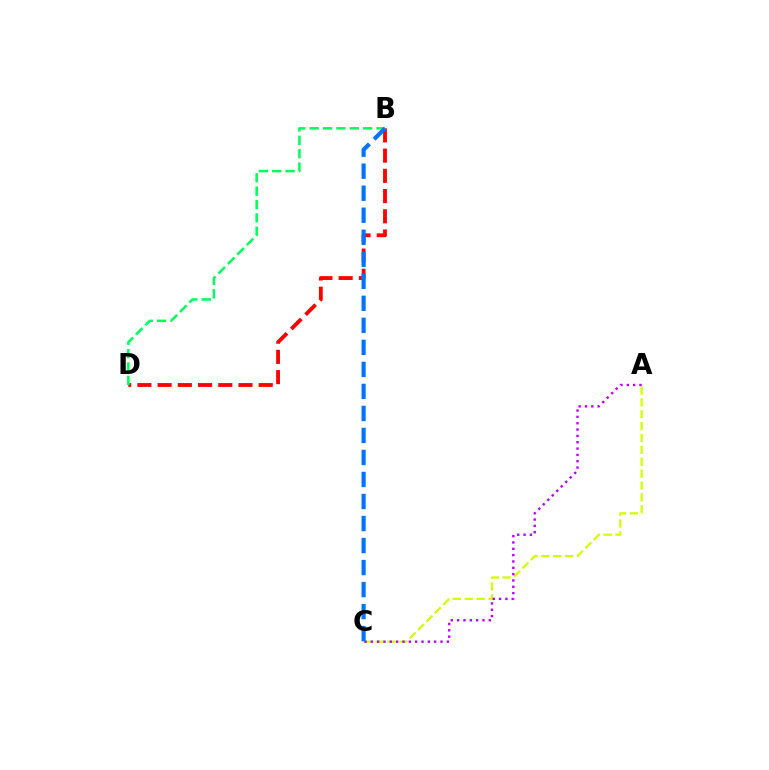{('A', 'C'): [{'color': '#d1ff00', 'line_style': 'dashed', 'thickness': 1.61}, {'color': '#b900ff', 'line_style': 'dotted', 'thickness': 1.72}], ('B', 'D'): [{'color': '#ff0000', 'line_style': 'dashed', 'thickness': 2.75}, {'color': '#00ff5c', 'line_style': 'dashed', 'thickness': 1.82}], ('B', 'C'): [{'color': '#0074ff', 'line_style': 'dashed', 'thickness': 2.99}]}